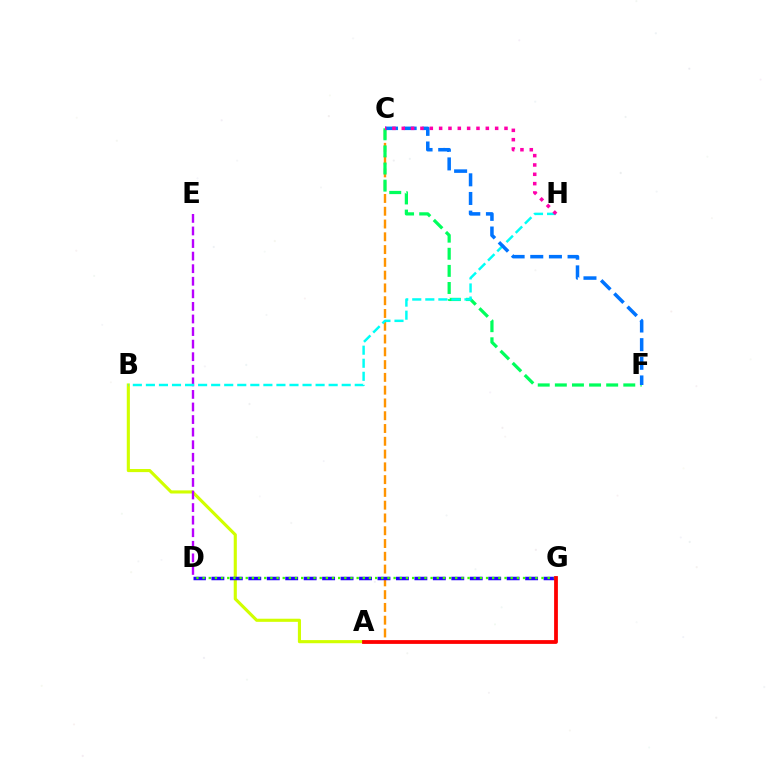{('A', 'B'): [{'color': '#d1ff00', 'line_style': 'solid', 'thickness': 2.25}], ('A', 'C'): [{'color': '#ff9400', 'line_style': 'dashed', 'thickness': 1.74}], ('D', 'G'): [{'color': '#2500ff', 'line_style': 'dashed', 'thickness': 2.51}, {'color': '#3dff00', 'line_style': 'dotted', 'thickness': 1.67}], ('C', 'F'): [{'color': '#00ff5c', 'line_style': 'dashed', 'thickness': 2.32}, {'color': '#0074ff', 'line_style': 'dashed', 'thickness': 2.53}], ('D', 'E'): [{'color': '#b900ff', 'line_style': 'dashed', 'thickness': 1.71}], ('B', 'H'): [{'color': '#00fff6', 'line_style': 'dashed', 'thickness': 1.77}], ('C', 'H'): [{'color': '#ff00ac', 'line_style': 'dotted', 'thickness': 2.54}], ('A', 'G'): [{'color': '#ff0000', 'line_style': 'solid', 'thickness': 2.72}]}